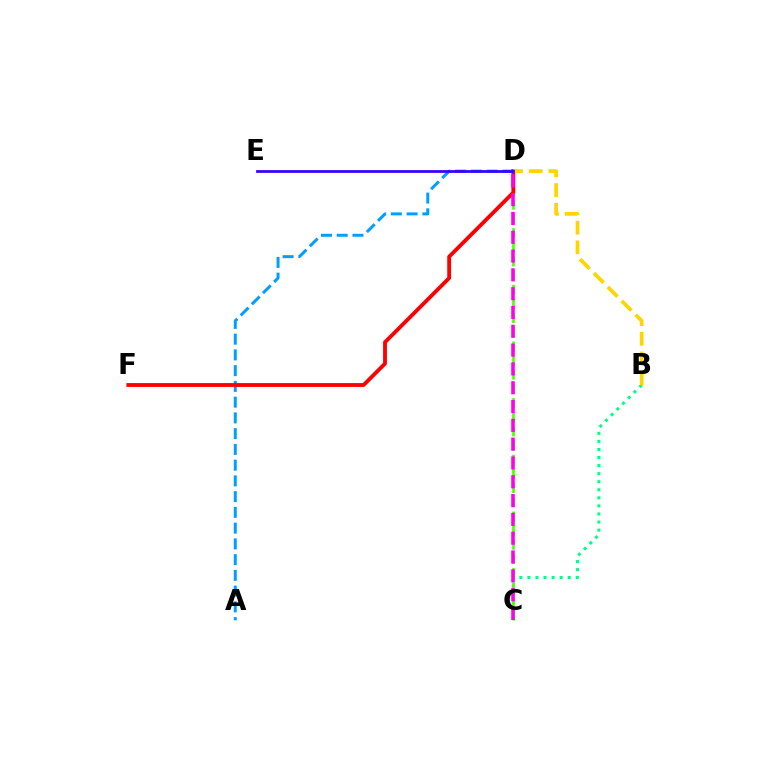{('B', 'C'): [{'color': '#00ff86', 'line_style': 'dotted', 'thickness': 2.19}], ('A', 'D'): [{'color': '#009eff', 'line_style': 'dashed', 'thickness': 2.14}], ('C', 'D'): [{'color': '#4fff00', 'line_style': 'dashed', 'thickness': 1.92}, {'color': '#ff00ed', 'line_style': 'dashed', 'thickness': 2.56}], ('D', 'F'): [{'color': '#ff0000', 'line_style': 'solid', 'thickness': 2.77}], ('B', 'D'): [{'color': '#ffd500', 'line_style': 'dashed', 'thickness': 2.67}], ('D', 'E'): [{'color': '#3700ff', 'line_style': 'solid', 'thickness': 1.98}]}